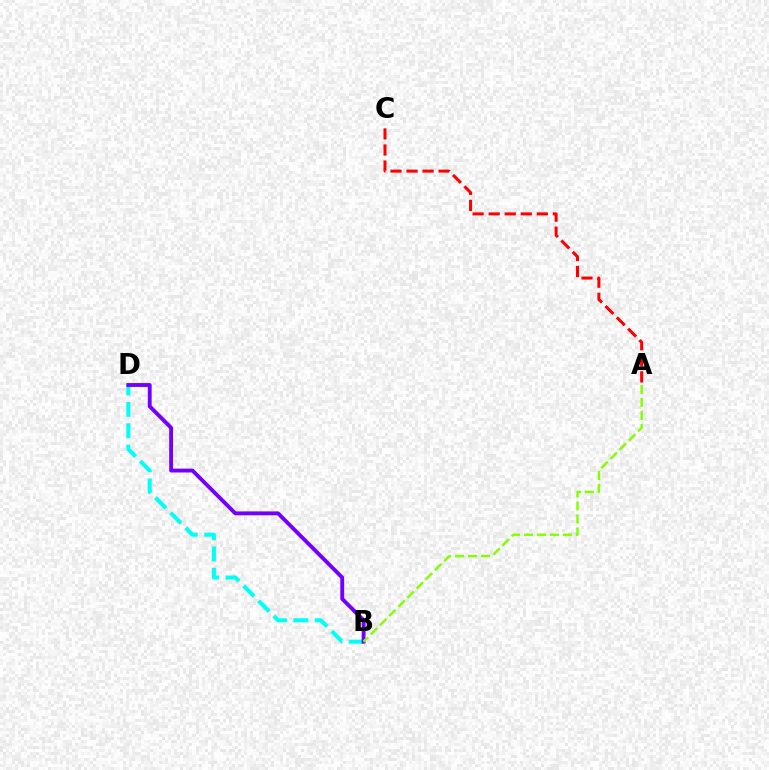{('B', 'D'): [{'color': '#00fff6', 'line_style': 'dashed', 'thickness': 2.91}, {'color': '#7200ff', 'line_style': 'solid', 'thickness': 2.79}], ('A', 'C'): [{'color': '#ff0000', 'line_style': 'dashed', 'thickness': 2.18}], ('A', 'B'): [{'color': '#84ff00', 'line_style': 'dashed', 'thickness': 1.76}]}